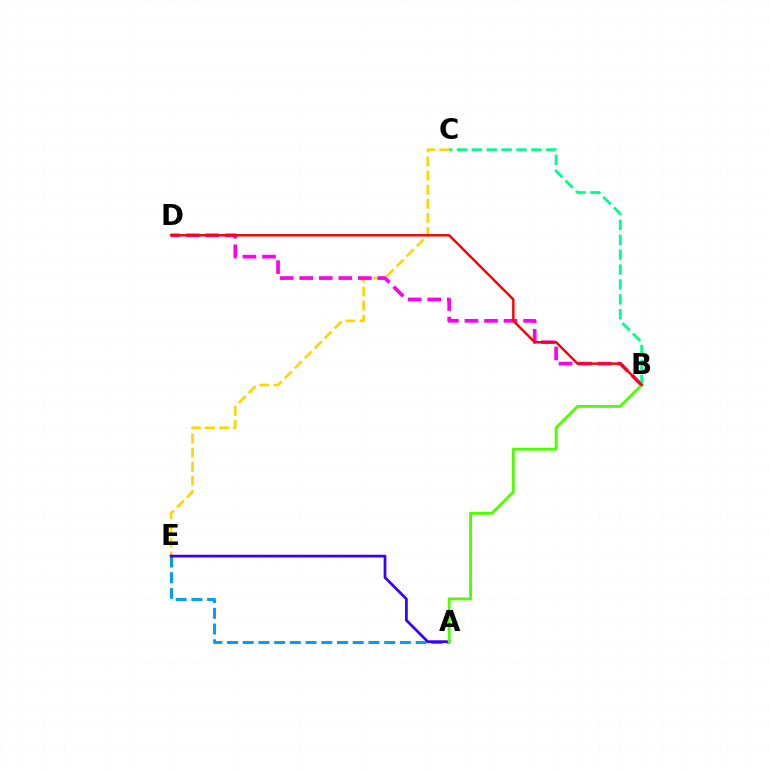{('C', 'E'): [{'color': '#ffd500', 'line_style': 'dashed', 'thickness': 1.92}], ('A', 'E'): [{'color': '#009eff', 'line_style': 'dashed', 'thickness': 2.14}, {'color': '#3700ff', 'line_style': 'solid', 'thickness': 1.98}], ('B', 'D'): [{'color': '#ff00ed', 'line_style': 'dashed', 'thickness': 2.66}, {'color': '#ff0000', 'line_style': 'solid', 'thickness': 1.77}], ('A', 'B'): [{'color': '#4fff00', 'line_style': 'solid', 'thickness': 2.08}], ('B', 'C'): [{'color': '#00ff86', 'line_style': 'dashed', 'thickness': 2.02}]}